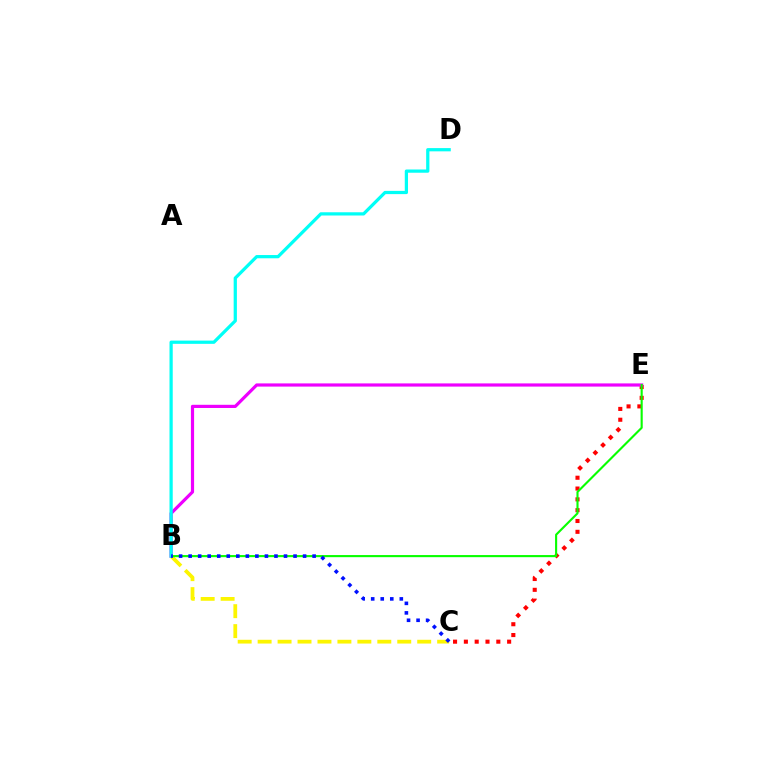{('B', 'C'): [{'color': '#fcf500', 'line_style': 'dashed', 'thickness': 2.71}, {'color': '#0010ff', 'line_style': 'dotted', 'thickness': 2.59}], ('C', 'E'): [{'color': '#ff0000', 'line_style': 'dotted', 'thickness': 2.94}], ('B', 'E'): [{'color': '#ee00ff', 'line_style': 'solid', 'thickness': 2.3}, {'color': '#08ff00', 'line_style': 'solid', 'thickness': 1.53}], ('B', 'D'): [{'color': '#00fff6', 'line_style': 'solid', 'thickness': 2.33}]}